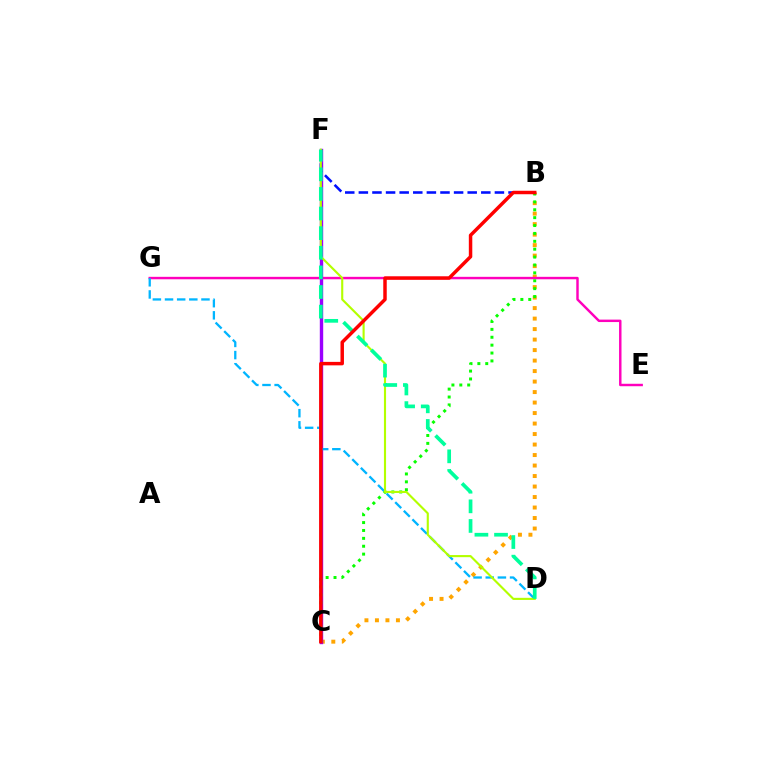{('B', 'C'): [{'color': '#ffa500', 'line_style': 'dotted', 'thickness': 2.85}, {'color': '#08ff00', 'line_style': 'dotted', 'thickness': 2.14}, {'color': '#ff0000', 'line_style': 'solid', 'thickness': 2.5}], ('E', 'G'): [{'color': '#ff00bd', 'line_style': 'solid', 'thickness': 1.76}], ('C', 'F'): [{'color': '#9b00ff', 'line_style': 'solid', 'thickness': 2.44}], ('B', 'F'): [{'color': '#0010ff', 'line_style': 'dashed', 'thickness': 1.85}], ('D', 'G'): [{'color': '#00b5ff', 'line_style': 'dashed', 'thickness': 1.65}], ('D', 'F'): [{'color': '#b3ff00', 'line_style': 'solid', 'thickness': 1.53}, {'color': '#00ff9d', 'line_style': 'dashed', 'thickness': 2.67}]}